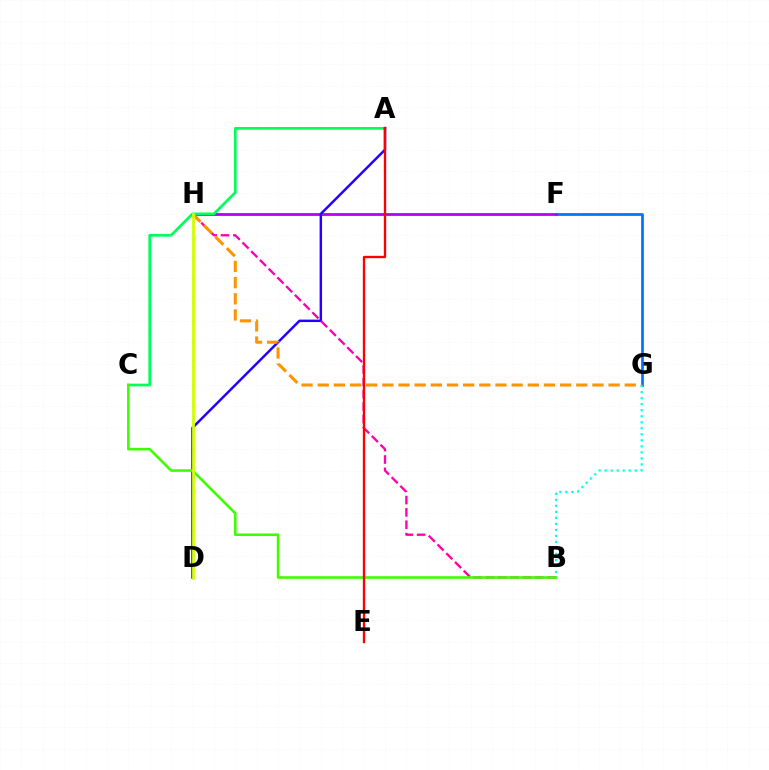{('F', 'G'): [{'color': '#0074ff', 'line_style': 'solid', 'thickness': 1.97}], ('F', 'H'): [{'color': '#b900ff', 'line_style': 'solid', 'thickness': 2.03}], ('A', 'C'): [{'color': '#00ff5c', 'line_style': 'solid', 'thickness': 1.95}], ('A', 'D'): [{'color': '#2500ff', 'line_style': 'solid', 'thickness': 1.78}], ('B', 'H'): [{'color': '#ff00ac', 'line_style': 'dashed', 'thickness': 1.68}], ('B', 'C'): [{'color': '#3dff00', 'line_style': 'solid', 'thickness': 1.86}], ('B', 'G'): [{'color': '#00fff6', 'line_style': 'dotted', 'thickness': 1.64}], ('G', 'H'): [{'color': '#ff9400', 'line_style': 'dashed', 'thickness': 2.2}], ('D', 'H'): [{'color': '#d1ff00', 'line_style': 'solid', 'thickness': 2.01}], ('A', 'E'): [{'color': '#ff0000', 'line_style': 'solid', 'thickness': 1.7}]}